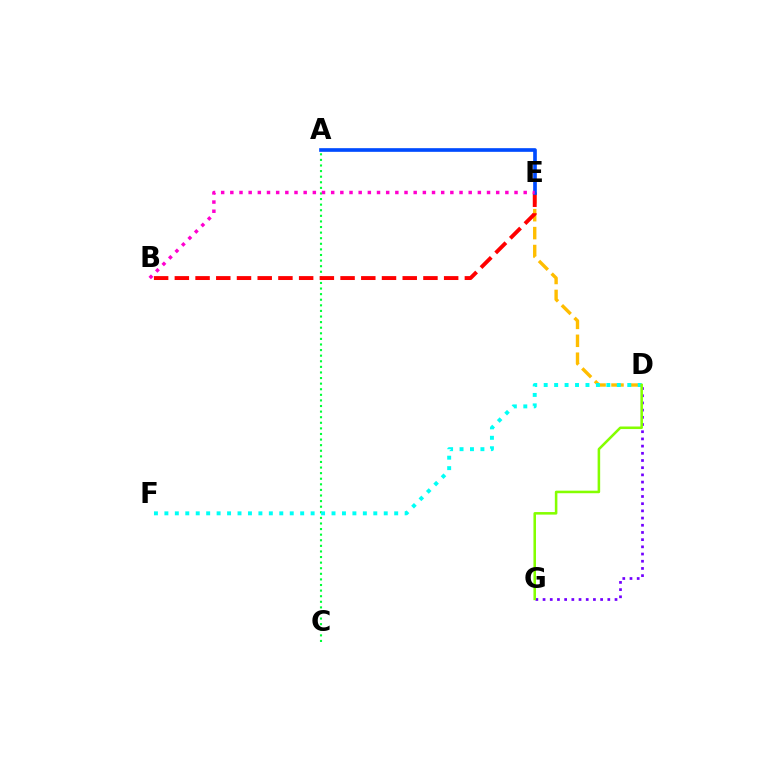{('A', 'C'): [{'color': '#00ff39', 'line_style': 'dotted', 'thickness': 1.52}], ('D', 'E'): [{'color': '#ffbd00', 'line_style': 'dashed', 'thickness': 2.43}], ('D', 'F'): [{'color': '#00fff6', 'line_style': 'dotted', 'thickness': 2.84}], ('D', 'G'): [{'color': '#7200ff', 'line_style': 'dotted', 'thickness': 1.95}, {'color': '#84ff00', 'line_style': 'solid', 'thickness': 1.84}], ('B', 'E'): [{'color': '#ff0000', 'line_style': 'dashed', 'thickness': 2.81}, {'color': '#ff00cf', 'line_style': 'dotted', 'thickness': 2.49}], ('A', 'E'): [{'color': '#004bff', 'line_style': 'solid', 'thickness': 2.64}]}